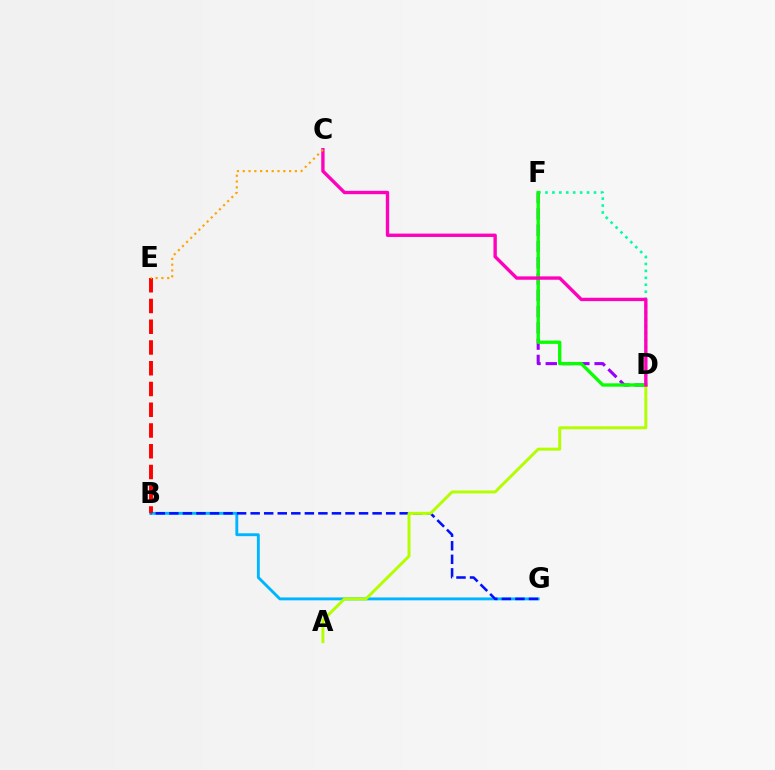{('D', 'F'): [{'color': '#9b00ff', 'line_style': 'dashed', 'thickness': 2.21}, {'color': '#00ff9d', 'line_style': 'dotted', 'thickness': 1.89}, {'color': '#08ff00', 'line_style': 'solid', 'thickness': 2.4}], ('B', 'G'): [{'color': '#00b5ff', 'line_style': 'solid', 'thickness': 2.08}, {'color': '#0010ff', 'line_style': 'dashed', 'thickness': 1.84}], ('B', 'E'): [{'color': '#ff0000', 'line_style': 'dashed', 'thickness': 2.82}], ('A', 'D'): [{'color': '#b3ff00', 'line_style': 'solid', 'thickness': 2.14}], ('C', 'D'): [{'color': '#ff00bd', 'line_style': 'solid', 'thickness': 2.42}], ('C', 'E'): [{'color': '#ffa500', 'line_style': 'dotted', 'thickness': 1.57}]}